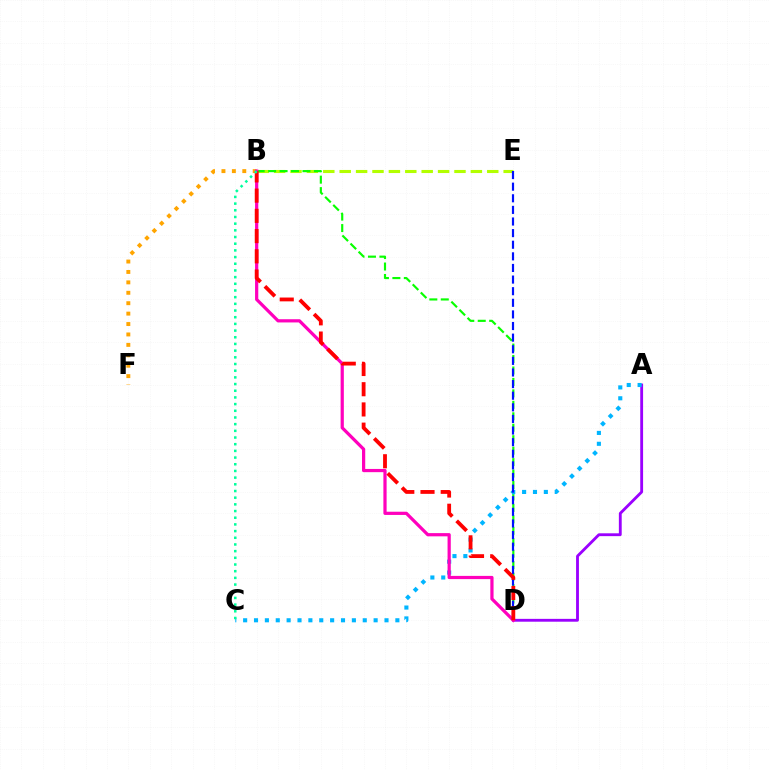{('B', 'E'): [{'color': '#b3ff00', 'line_style': 'dashed', 'thickness': 2.23}], ('B', 'D'): [{'color': '#08ff00', 'line_style': 'dashed', 'thickness': 1.56}, {'color': '#ff00bd', 'line_style': 'solid', 'thickness': 2.32}, {'color': '#ff0000', 'line_style': 'dashed', 'thickness': 2.75}], ('B', 'F'): [{'color': '#ffa500', 'line_style': 'dotted', 'thickness': 2.83}], ('A', 'D'): [{'color': '#9b00ff', 'line_style': 'solid', 'thickness': 2.05}], ('A', 'C'): [{'color': '#00b5ff', 'line_style': 'dotted', 'thickness': 2.95}], ('D', 'E'): [{'color': '#0010ff', 'line_style': 'dashed', 'thickness': 1.58}], ('B', 'C'): [{'color': '#00ff9d', 'line_style': 'dotted', 'thickness': 1.82}]}